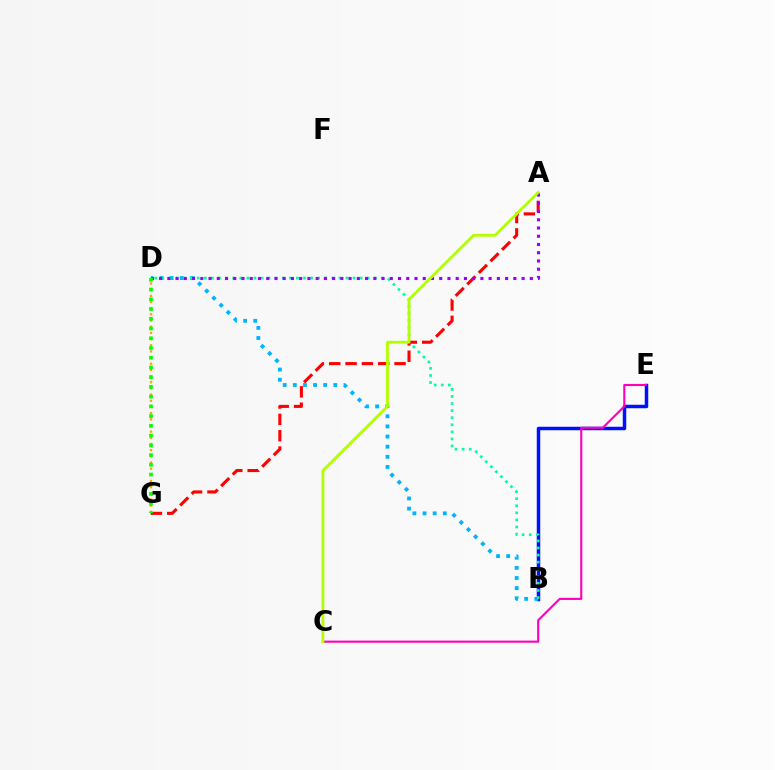{('B', 'E'): [{'color': '#0010ff', 'line_style': 'solid', 'thickness': 2.51}], ('B', 'D'): [{'color': '#00b5ff', 'line_style': 'dotted', 'thickness': 2.75}, {'color': '#00ff9d', 'line_style': 'dotted', 'thickness': 1.92}], ('C', 'E'): [{'color': '#ff00bd', 'line_style': 'solid', 'thickness': 1.52}], ('D', 'G'): [{'color': '#ffa500', 'line_style': 'dotted', 'thickness': 1.68}, {'color': '#08ff00', 'line_style': 'dotted', 'thickness': 2.64}], ('A', 'G'): [{'color': '#ff0000', 'line_style': 'dashed', 'thickness': 2.22}], ('A', 'D'): [{'color': '#9b00ff', 'line_style': 'dotted', 'thickness': 2.24}], ('A', 'C'): [{'color': '#b3ff00', 'line_style': 'solid', 'thickness': 2.04}]}